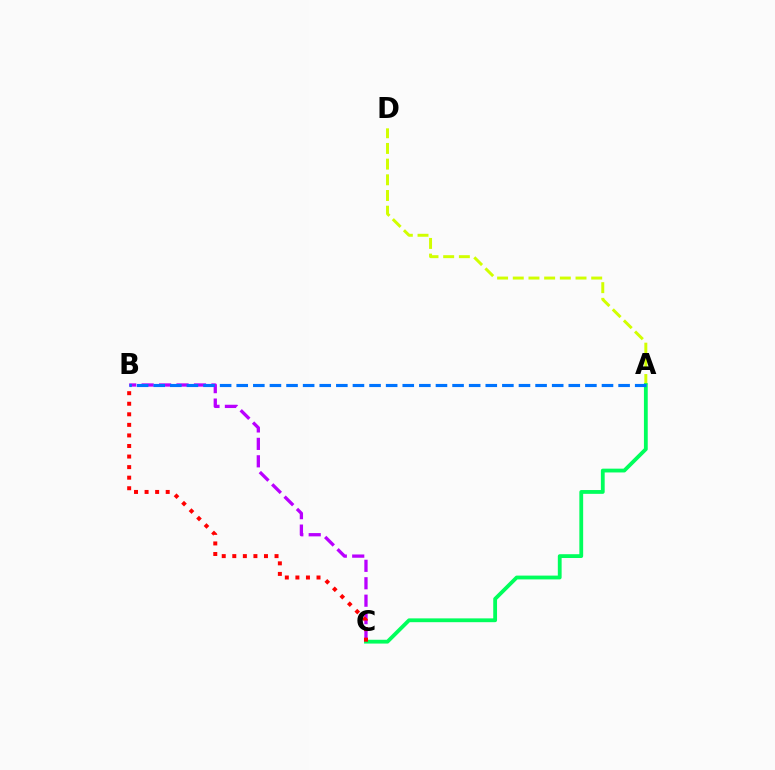{('B', 'C'): [{'color': '#b900ff', 'line_style': 'dashed', 'thickness': 2.37}, {'color': '#ff0000', 'line_style': 'dotted', 'thickness': 2.87}], ('A', 'D'): [{'color': '#d1ff00', 'line_style': 'dashed', 'thickness': 2.13}], ('A', 'C'): [{'color': '#00ff5c', 'line_style': 'solid', 'thickness': 2.74}], ('A', 'B'): [{'color': '#0074ff', 'line_style': 'dashed', 'thickness': 2.26}]}